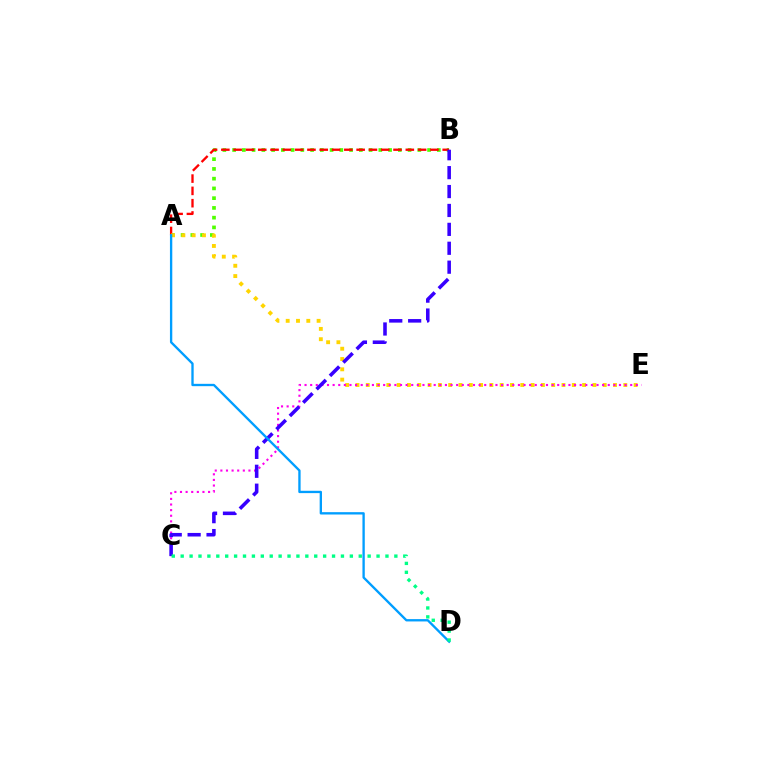{('A', 'B'): [{'color': '#4fff00', 'line_style': 'dotted', 'thickness': 2.65}, {'color': '#ff0000', 'line_style': 'dashed', 'thickness': 1.67}], ('A', 'E'): [{'color': '#ffd500', 'line_style': 'dotted', 'thickness': 2.8}], ('C', 'E'): [{'color': '#ff00ed', 'line_style': 'dotted', 'thickness': 1.53}], ('B', 'C'): [{'color': '#3700ff', 'line_style': 'dashed', 'thickness': 2.57}], ('A', 'D'): [{'color': '#009eff', 'line_style': 'solid', 'thickness': 1.68}], ('C', 'D'): [{'color': '#00ff86', 'line_style': 'dotted', 'thickness': 2.42}]}